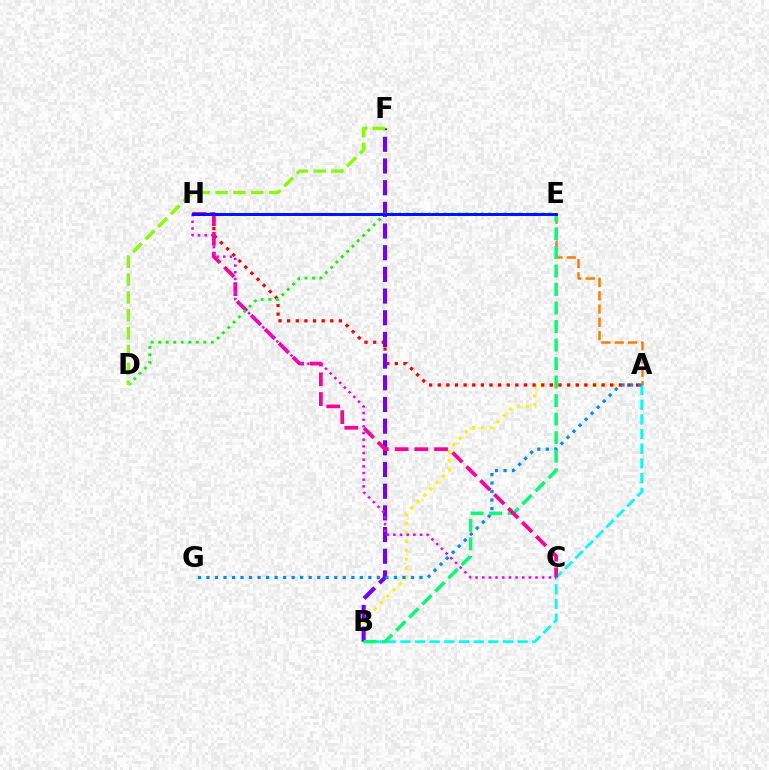{('A', 'B'): [{'color': '#fcf500', 'line_style': 'dotted', 'thickness': 2.43}, {'color': '#00fff6', 'line_style': 'dashed', 'thickness': 1.99}], ('A', 'H'): [{'color': '#ff0000', 'line_style': 'dotted', 'thickness': 2.34}], ('B', 'F'): [{'color': '#7200ff', 'line_style': 'dashed', 'thickness': 2.95}], ('A', 'E'): [{'color': '#ff7c00', 'line_style': 'dashed', 'thickness': 1.81}], ('A', 'G'): [{'color': '#008cff', 'line_style': 'dotted', 'thickness': 2.32}], ('B', 'E'): [{'color': '#00ff74', 'line_style': 'dashed', 'thickness': 2.52}], ('C', 'H'): [{'color': '#ff0094', 'line_style': 'dashed', 'thickness': 2.68}, {'color': '#ee00ff', 'line_style': 'dotted', 'thickness': 1.81}], ('D', 'E'): [{'color': '#08ff00', 'line_style': 'dotted', 'thickness': 2.04}], ('E', 'H'): [{'color': '#0010ff', 'line_style': 'solid', 'thickness': 2.12}], ('D', 'F'): [{'color': '#84ff00', 'line_style': 'dashed', 'thickness': 2.42}]}